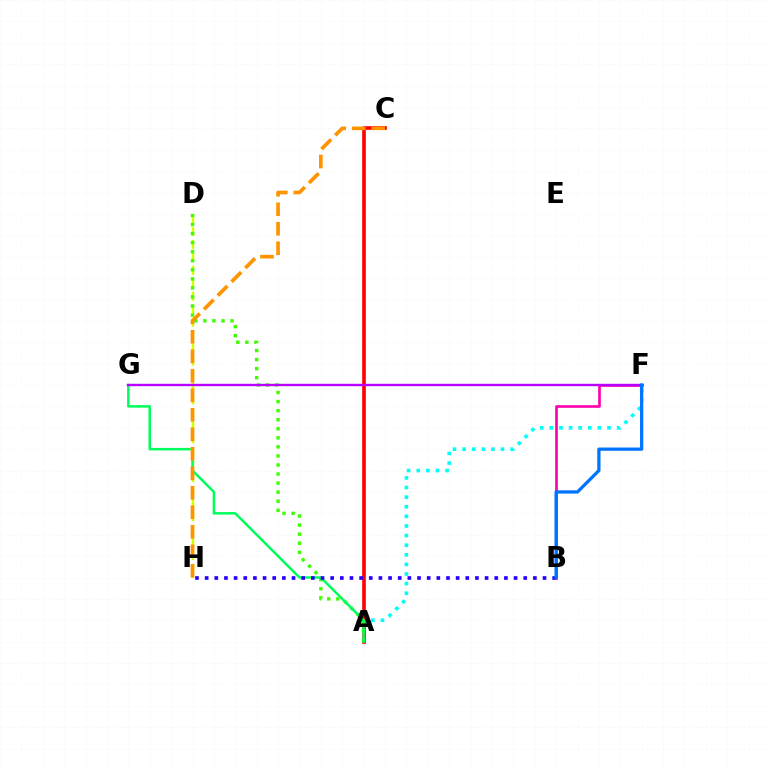{('A', 'F'): [{'color': '#00fff6', 'line_style': 'dotted', 'thickness': 2.61}], ('A', 'C'): [{'color': '#ff0000', 'line_style': 'solid', 'thickness': 2.61}], ('D', 'H'): [{'color': '#d1ff00', 'line_style': 'dashed', 'thickness': 1.76}], ('A', 'D'): [{'color': '#3dff00', 'line_style': 'dotted', 'thickness': 2.46}], ('A', 'G'): [{'color': '#00ff5c', 'line_style': 'solid', 'thickness': 1.81}], ('B', 'F'): [{'color': '#ff00ac', 'line_style': 'solid', 'thickness': 1.91}, {'color': '#0074ff', 'line_style': 'solid', 'thickness': 2.34}], ('B', 'H'): [{'color': '#2500ff', 'line_style': 'dotted', 'thickness': 2.62}], ('C', 'H'): [{'color': '#ff9400', 'line_style': 'dashed', 'thickness': 2.65}], ('F', 'G'): [{'color': '#b900ff', 'line_style': 'solid', 'thickness': 1.73}]}